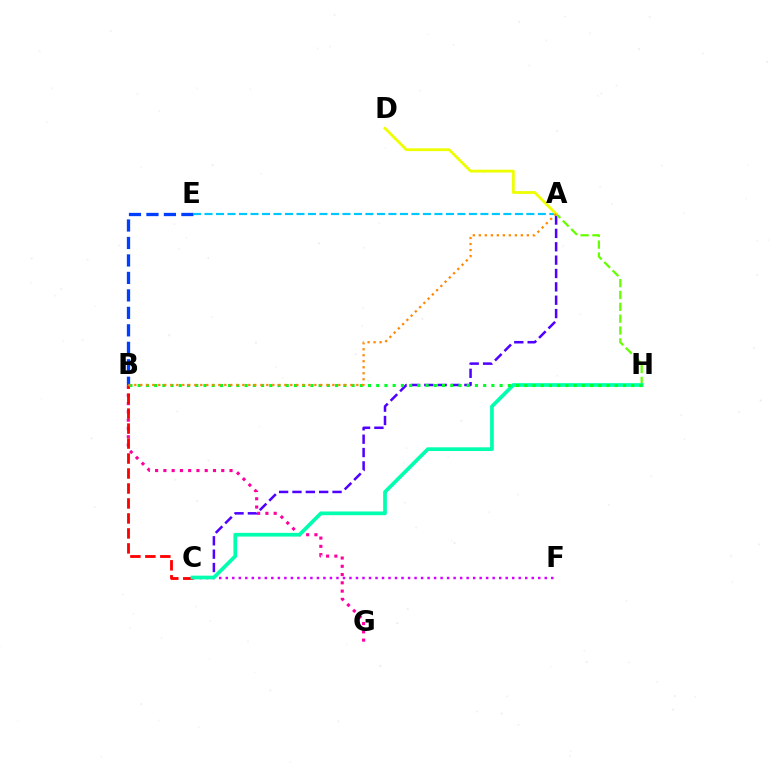{('B', 'E'): [{'color': '#003fff', 'line_style': 'dashed', 'thickness': 2.37}], ('C', 'F'): [{'color': '#d600ff', 'line_style': 'dotted', 'thickness': 1.77}], ('A', 'E'): [{'color': '#00c7ff', 'line_style': 'dashed', 'thickness': 1.56}], ('B', 'G'): [{'color': '#ff00a0', 'line_style': 'dotted', 'thickness': 2.25}], ('A', 'C'): [{'color': '#4f00ff', 'line_style': 'dashed', 'thickness': 1.81}], ('B', 'C'): [{'color': '#ff0000', 'line_style': 'dashed', 'thickness': 2.03}], ('A', 'H'): [{'color': '#66ff00', 'line_style': 'dashed', 'thickness': 1.61}], ('C', 'H'): [{'color': '#00ffaf', 'line_style': 'solid', 'thickness': 2.67}], ('B', 'H'): [{'color': '#00ff27', 'line_style': 'dotted', 'thickness': 2.23}], ('A', 'D'): [{'color': '#eeff00', 'line_style': 'solid', 'thickness': 2.01}], ('A', 'B'): [{'color': '#ff8800', 'line_style': 'dotted', 'thickness': 1.63}]}